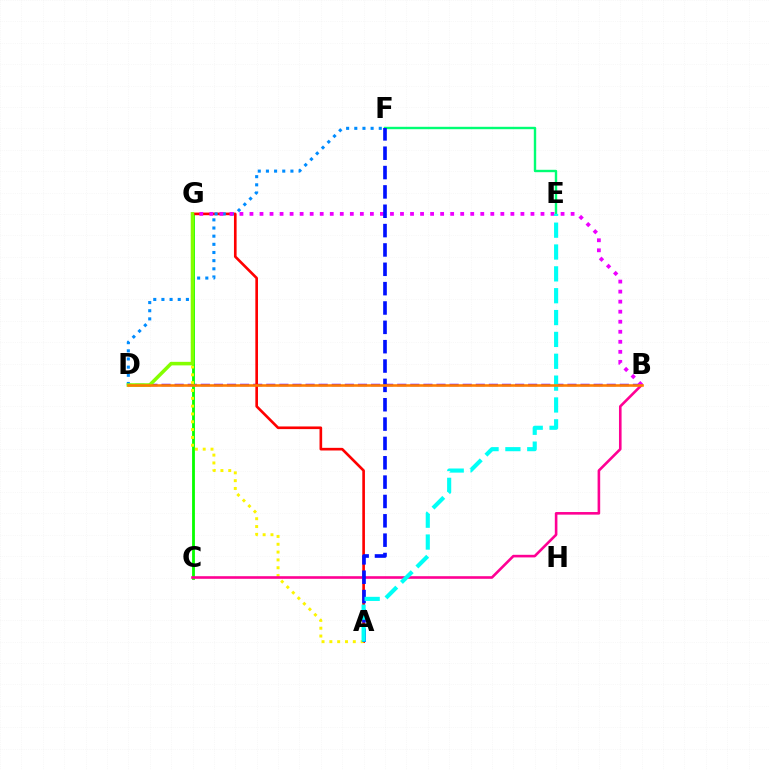{('E', 'F'): [{'color': '#00ff74', 'line_style': 'solid', 'thickness': 1.73}], ('B', 'D'): [{'color': '#7200ff', 'line_style': 'dashed', 'thickness': 1.78}, {'color': '#ff7c00', 'line_style': 'solid', 'thickness': 1.86}], ('C', 'G'): [{'color': '#08ff00', 'line_style': 'solid', 'thickness': 2.03}], ('A', 'G'): [{'color': '#ff0000', 'line_style': 'solid', 'thickness': 1.9}, {'color': '#fcf500', 'line_style': 'dotted', 'thickness': 2.13}], ('D', 'F'): [{'color': '#008cff', 'line_style': 'dotted', 'thickness': 2.22}], ('B', 'C'): [{'color': '#ff0094', 'line_style': 'solid', 'thickness': 1.88}], ('B', 'G'): [{'color': '#ee00ff', 'line_style': 'dotted', 'thickness': 2.73}], ('D', 'G'): [{'color': '#84ff00', 'line_style': 'solid', 'thickness': 2.56}], ('A', 'F'): [{'color': '#0010ff', 'line_style': 'dashed', 'thickness': 2.63}], ('A', 'E'): [{'color': '#00fff6', 'line_style': 'dashed', 'thickness': 2.97}]}